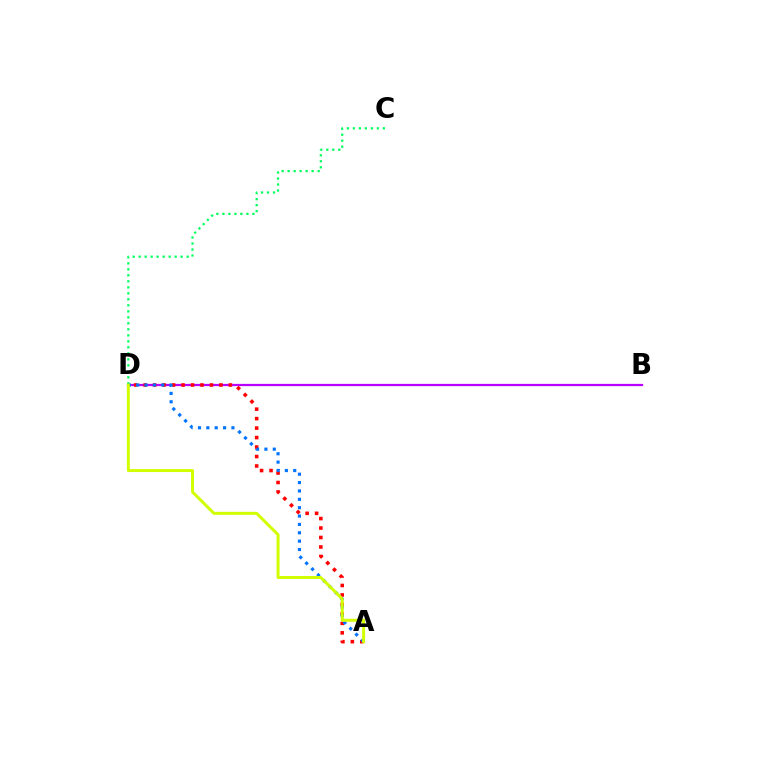{('B', 'D'): [{'color': '#b900ff', 'line_style': 'solid', 'thickness': 1.62}], ('A', 'D'): [{'color': '#ff0000', 'line_style': 'dotted', 'thickness': 2.57}, {'color': '#0074ff', 'line_style': 'dotted', 'thickness': 2.27}, {'color': '#d1ff00', 'line_style': 'solid', 'thickness': 2.14}], ('C', 'D'): [{'color': '#00ff5c', 'line_style': 'dotted', 'thickness': 1.63}]}